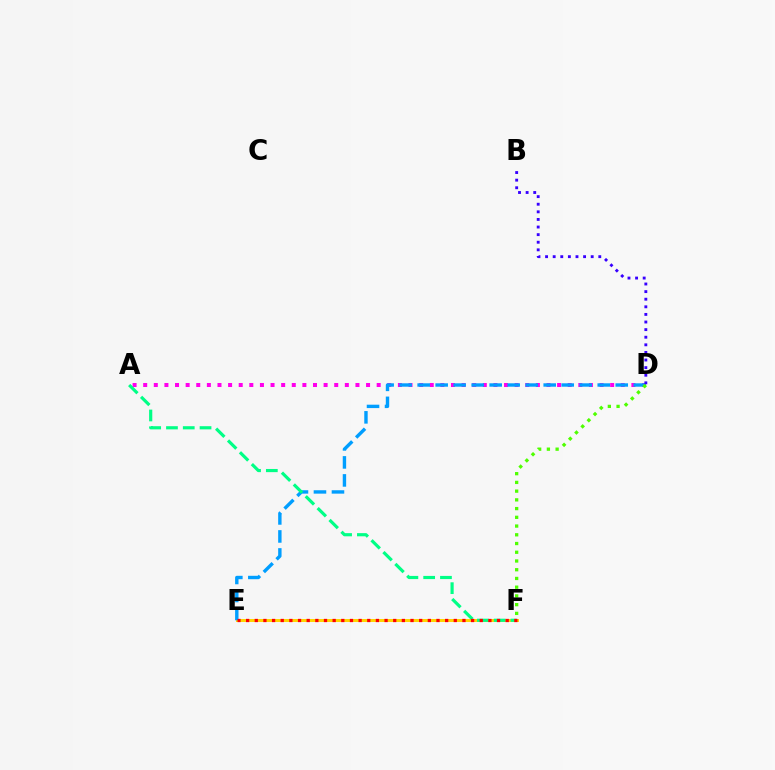{('A', 'D'): [{'color': '#ff00ed', 'line_style': 'dotted', 'thickness': 2.88}], ('E', 'F'): [{'color': '#ffd500', 'line_style': 'solid', 'thickness': 2.14}, {'color': '#ff0000', 'line_style': 'dotted', 'thickness': 2.35}], ('D', 'E'): [{'color': '#009eff', 'line_style': 'dashed', 'thickness': 2.45}], ('A', 'F'): [{'color': '#00ff86', 'line_style': 'dashed', 'thickness': 2.28}], ('B', 'D'): [{'color': '#3700ff', 'line_style': 'dotted', 'thickness': 2.07}], ('D', 'F'): [{'color': '#4fff00', 'line_style': 'dotted', 'thickness': 2.37}]}